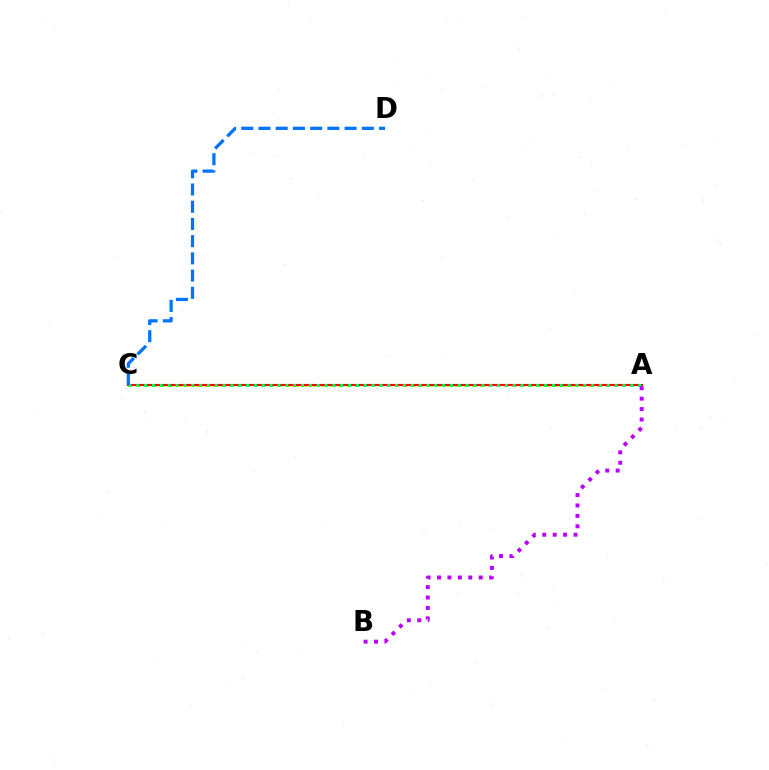{('A', 'C'): [{'color': '#d1ff00', 'line_style': 'dotted', 'thickness': 2.27}, {'color': '#ff0000', 'line_style': 'solid', 'thickness': 1.53}, {'color': '#00ff5c', 'line_style': 'dotted', 'thickness': 2.13}], ('A', 'B'): [{'color': '#b900ff', 'line_style': 'dotted', 'thickness': 2.83}], ('C', 'D'): [{'color': '#0074ff', 'line_style': 'dashed', 'thickness': 2.34}]}